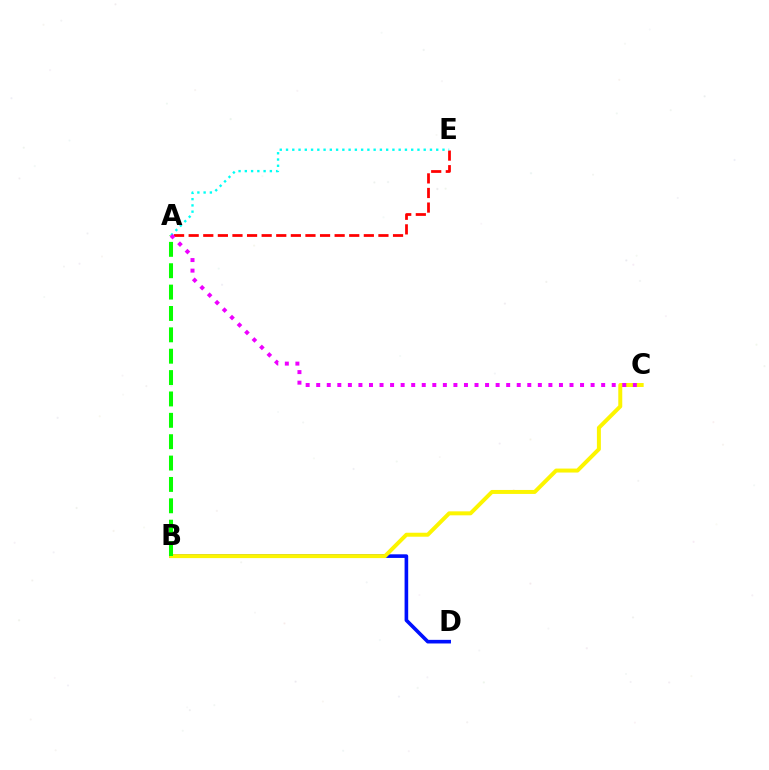{('B', 'D'): [{'color': '#0010ff', 'line_style': 'solid', 'thickness': 2.6}], ('B', 'C'): [{'color': '#fcf500', 'line_style': 'solid', 'thickness': 2.86}], ('A', 'B'): [{'color': '#08ff00', 'line_style': 'dashed', 'thickness': 2.9}], ('A', 'E'): [{'color': '#ff0000', 'line_style': 'dashed', 'thickness': 1.98}, {'color': '#00fff6', 'line_style': 'dotted', 'thickness': 1.7}], ('A', 'C'): [{'color': '#ee00ff', 'line_style': 'dotted', 'thickness': 2.87}]}